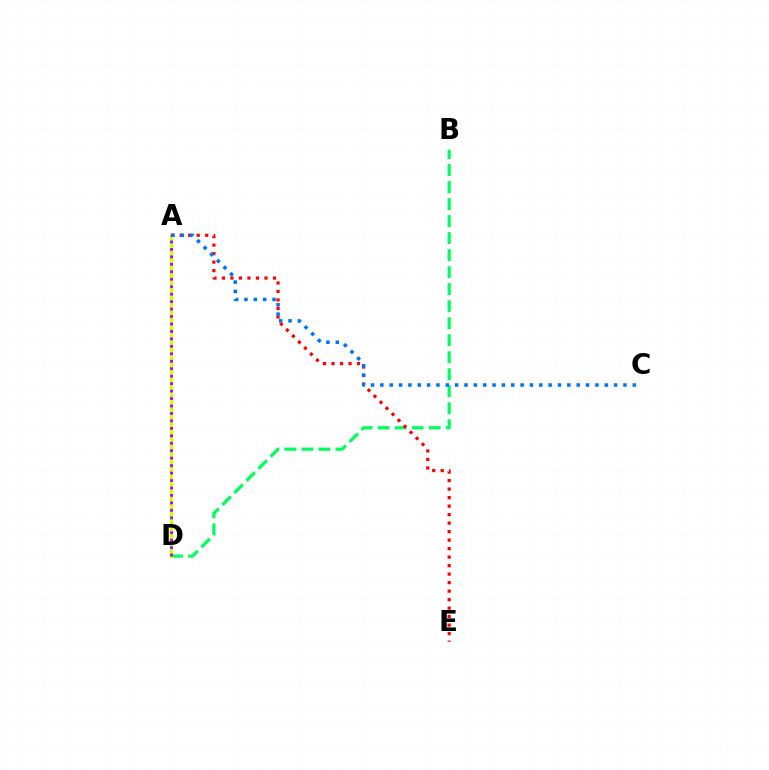{('B', 'D'): [{'color': '#00ff5c', 'line_style': 'dashed', 'thickness': 2.31}], ('A', 'D'): [{'color': '#d1ff00', 'line_style': 'solid', 'thickness': 2.42}, {'color': '#b900ff', 'line_style': 'dotted', 'thickness': 2.03}], ('A', 'E'): [{'color': '#ff0000', 'line_style': 'dotted', 'thickness': 2.31}], ('A', 'C'): [{'color': '#0074ff', 'line_style': 'dotted', 'thickness': 2.54}]}